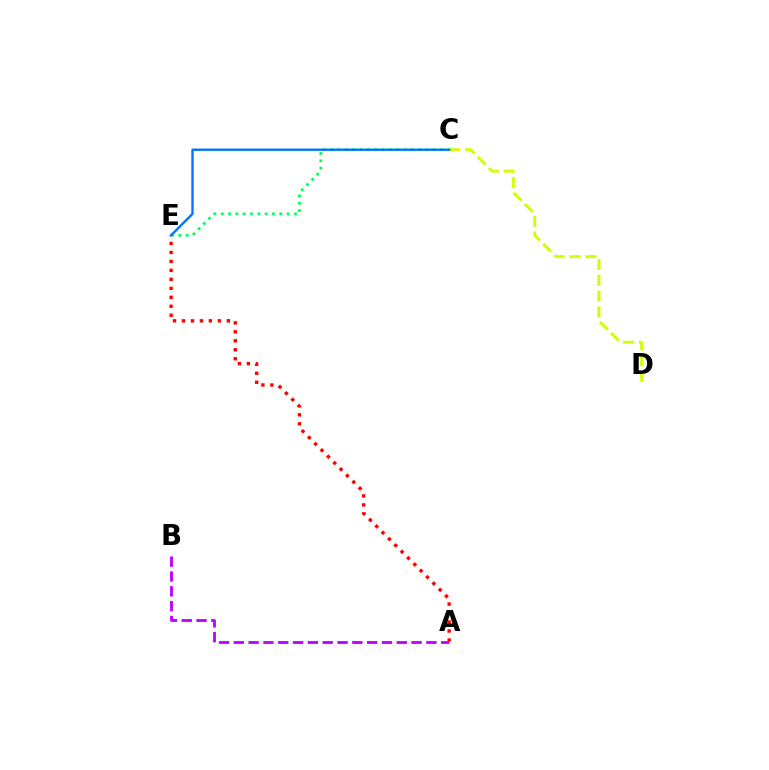{('A', 'B'): [{'color': '#b900ff', 'line_style': 'dashed', 'thickness': 2.01}], ('C', 'D'): [{'color': '#d1ff00', 'line_style': 'dashed', 'thickness': 2.15}], ('A', 'E'): [{'color': '#ff0000', 'line_style': 'dotted', 'thickness': 2.44}], ('C', 'E'): [{'color': '#00ff5c', 'line_style': 'dotted', 'thickness': 1.99}, {'color': '#0074ff', 'line_style': 'solid', 'thickness': 1.7}]}